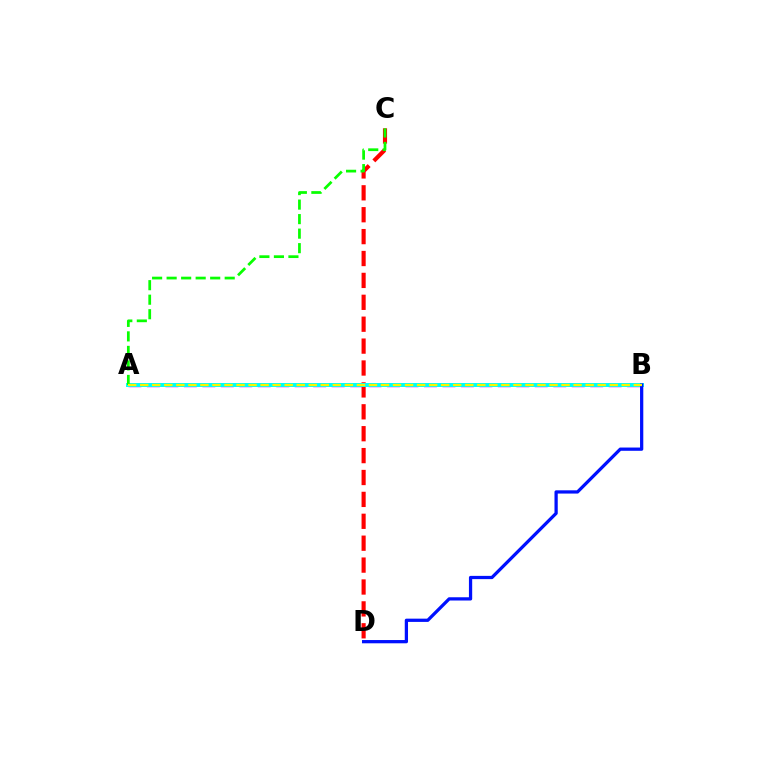{('A', 'B'): [{'color': '#ee00ff', 'line_style': 'dashed', 'thickness': 2.51}, {'color': '#00fff6', 'line_style': 'solid', 'thickness': 2.86}, {'color': '#fcf500', 'line_style': 'dashed', 'thickness': 1.64}], ('C', 'D'): [{'color': '#ff0000', 'line_style': 'dashed', 'thickness': 2.97}], ('A', 'C'): [{'color': '#08ff00', 'line_style': 'dashed', 'thickness': 1.97}], ('B', 'D'): [{'color': '#0010ff', 'line_style': 'solid', 'thickness': 2.34}]}